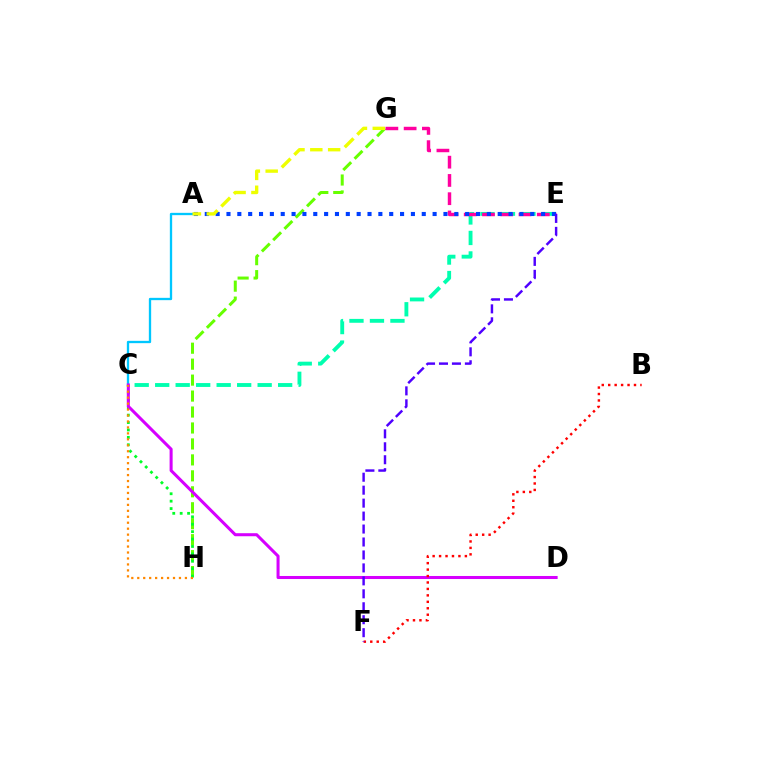{('A', 'C'): [{'color': '#00c7ff', 'line_style': 'solid', 'thickness': 1.67}], ('G', 'H'): [{'color': '#66ff00', 'line_style': 'dashed', 'thickness': 2.17}], ('C', 'E'): [{'color': '#00ffaf', 'line_style': 'dashed', 'thickness': 2.78}], ('E', 'G'): [{'color': '#ff00a0', 'line_style': 'dashed', 'thickness': 2.48}], ('C', 'H'): [{'color': '#00ff27', 'line_style': 'dotted', 'thickness': 2.01}, {'color': '#ff8800', 'line_style': 'dotted', 'thickness': 1.62}], ('A', 'E'): [{'color': '#003fff', 'line_style': 'dotted', 'thickness': 2.95}], ('C', 'D'): [{'color': '#d600ff', 'line_style': 'solid', 'thickness': 2.19}], ('A', 'G'): [{'color': '#eeff00', 'line_style': 'dashed', 'thickness': 2.42}], ('B', 'F'): [{'color': '#ff0000', 'line_style': 'dotted', 'thickness': 1.75}], ('E', 'F'): [{'color': '#4f00ff', 'line_style': 'dashed', 'thickness': 1.76}]}